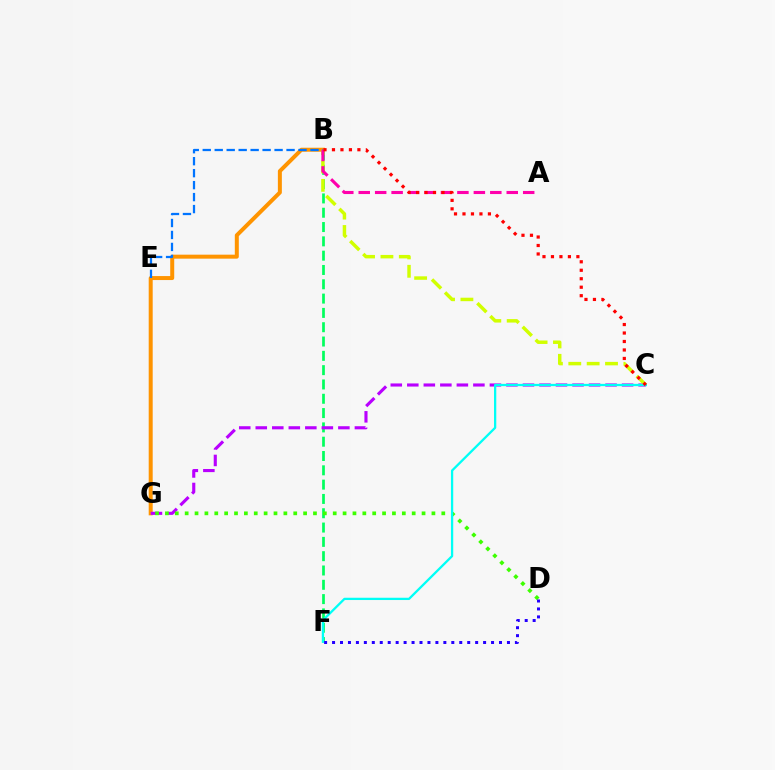{('B', 'F'): [{'color': '#00ff5c', 'line_style': 'dashed', 'thickness': 1.94}], ('B', 'G'): [{'color': '#ff9400', 'line_style': 'solid', 'thickness': 2.87}], ('C', 'G'): [{'color': '#b900ff', 'line_style': 'dashed', 'thickness': 2.24}], ('B', 'C'): [{'color': '#d1ff00', 'line_style': 'dashed', 'thickness': 2.49}, {'color': '#ff0000', 'line_style': 'dotted', 'thickness': 2.3}], ('B', 'E'): [{'color': '#0074ff', 'line_style': 'dashed', 'thickness': 1.63}], ('D', 'G'): [{'color': '#3dff00', 'line_style': 'dotted', 'thickness': 2.68}], ('C', 'F'): [{'color': '#00fff6', 'line_style': 'solid', 'thickness': 1.64}], ('A', 'B'): [{'color': '#ff00ac', 'line_style': 'dashed', 'thickness': 2.23}], ('D', 'F'): [{'color': '#2500ff', 'line_style': 'dotted', 'thickness': 2.16}]}